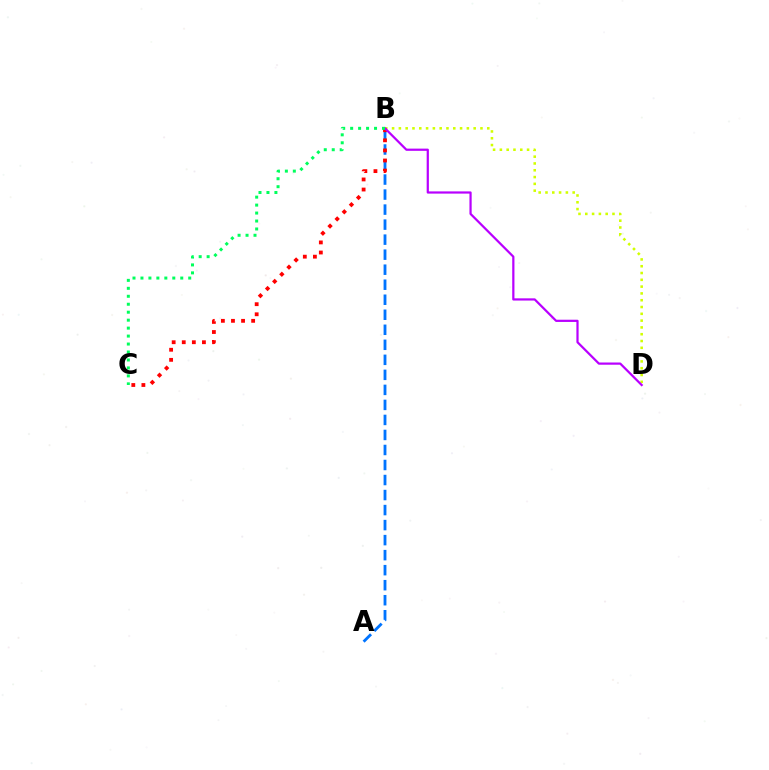{('A', 'B'): [{'color': '#0074ff', 'line_style': 'dashed', 'thickness': 2.04}], ('B', 'D'): [{'color': '#d1ff00', 'line_style': 'dotted', 'thickness': 1.85}, {'color': '#b900ff', 'line_style': 'solid', 'thickness': 1.6}], ('B', 'C'): [{'color': '#ff0000', 'line_style': 'dotted', 'thickness': 2.74}, {'color': '#00ff5c', 'line_style': 'dotted', 'thickness': 2.16}]}